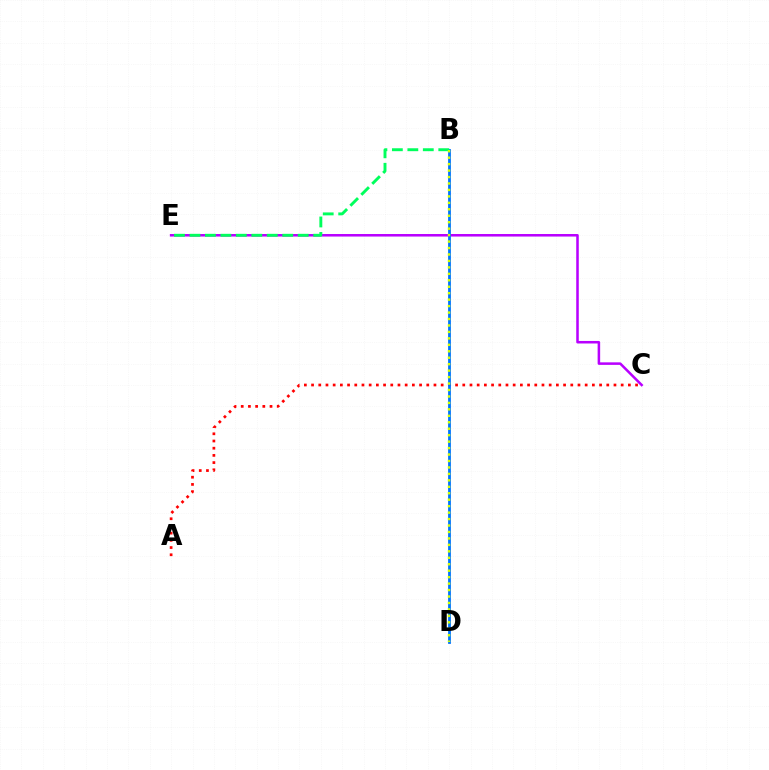{('A', 'C'): [{'color': '#ff0000', 'line_style': 'dotted', 'thickness': 1.96}], ('C', 'E'): [{'color': '#b900ff', 'line_style': 'solid', 'thickness': 1.82}], ('B', 'D'): [{'color': '#0074ff', 'line_style': 'solid', 'thickness': 2.01}, {'color': '#d1ff00', 'line_style': 'dotted', 'thickness': 1.75}], ('B', 'E'): [{'color': '#00ff5c', 'line_style': 'dashed', 'thickness': 2.1}]}